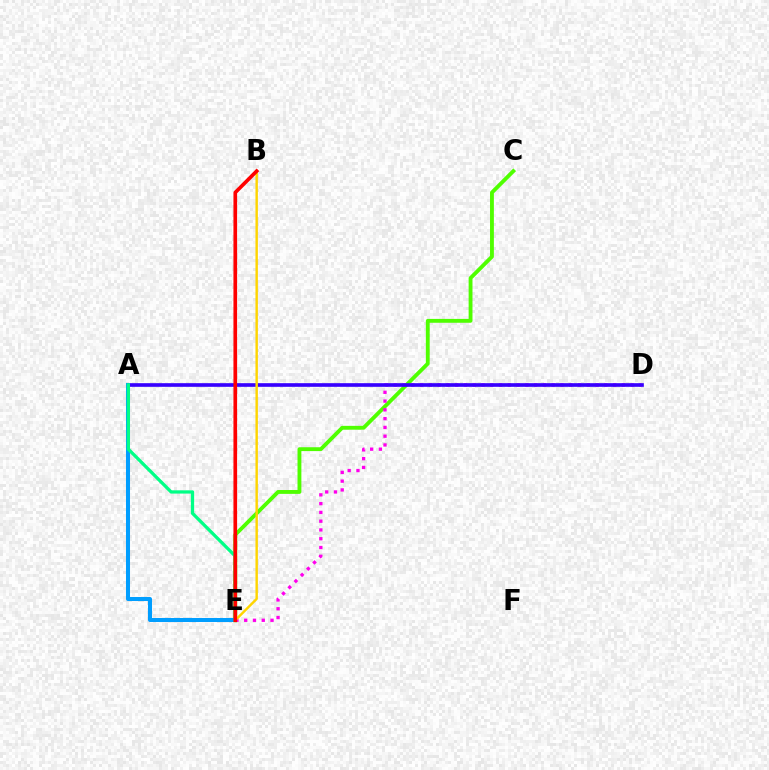{('C', 'E'): [{'color': '#4fff00', 'line_style': 'solid', 'thickness': 2.77}], ('D', 'E'): [{'color': '#ff00ed', 'line_style': 'dotted', 'thickness': 2.38}], ('A', 'D'): [{'color': '#3700ff', 'line_style': 'solid', 'thickness': 2.62}], ('A', 'E'): [{'color': '#009eff', 'line_style': 'solid', 'thickness': 2.9}, {'color': '#00ff86', 'line_style': 'solid', 'thickness': 2.36}], ('B', 'E'): [{'color': '#ffd500', 'line_style': 'solid', 'thickness': 1.75}, {'color': '#ff0000', 'line_style': 'solid', 'thickness': 2.64}]}